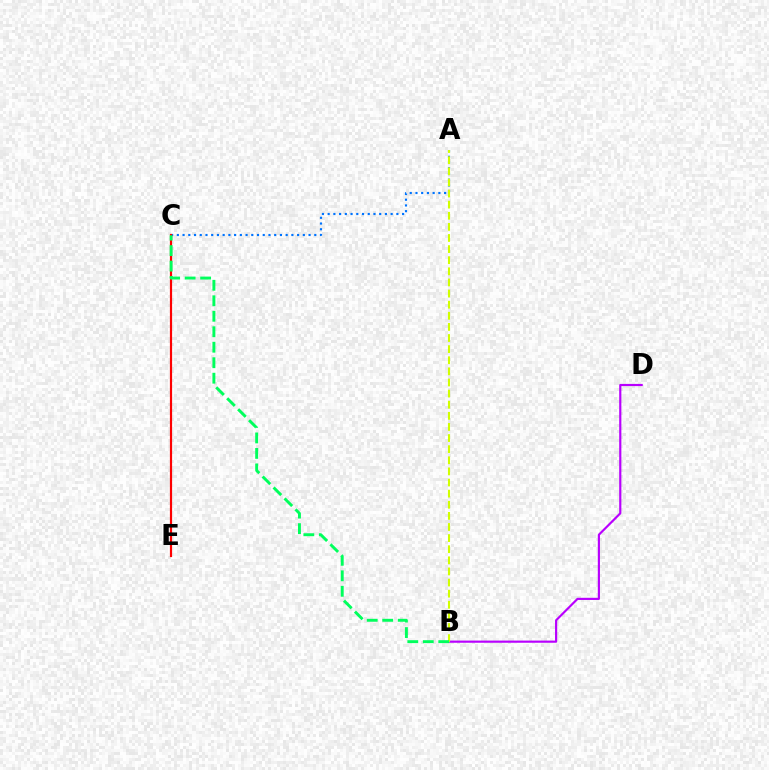{('A', 'C'): [{'color': '#0074ff', 'line_style': 'dotted', 'thickness': 1.56}], ('B', 'D'): [{'color': '#b900ff', 'line_style': 'solid', 'thickness': 1.56}], ('C', 'E'): [{'color': '#ff0000', 'line_style': 'solid', 'thickness': 1.58}], ('A', 'B'): [{'color': '#d1ff00', 'line_style': 'dashed', 'thickness': 1.51}], ('B', 'C'): [{'color': '#00ff5c', 'line_style': 'dashed', 'thickness': 2.1}]}